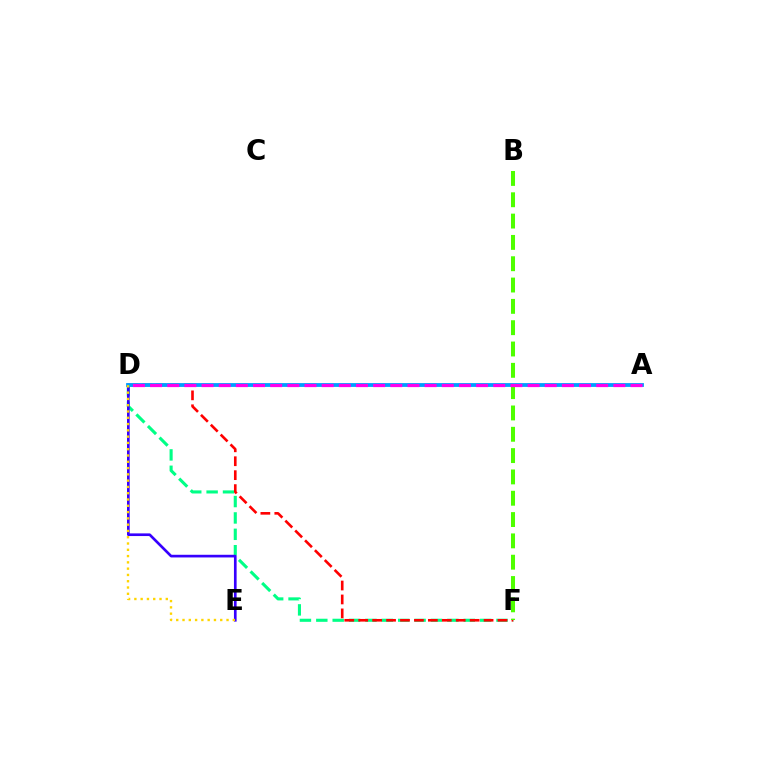{('D', 'F'): [{'color': '#00ff86', 'line_style': 'dashed', 'thickness': 2.23}, {'color': '#ff0000', 'line_style': 'dashed', 'thickness': 1.89}], ('D', 'E'): [{'color': '#3700ff', 'line_style': 'solid', 'thickness': 1.92}, {'color': '#ffd500', 'line_style': 'dotted', 'thickness': 1.71}], ('A', 'D'): [{'color': '#009eff', 'line_style': 'solid', 'thickness': 2.74}, {'color': '#ff00ed', 'line_style': 'dashed', 'thickness': 2.33}], ('B', 'F'): [{'color': '#4fff00', 'line_style': 'dashed', 'thickness': 2.9}]}